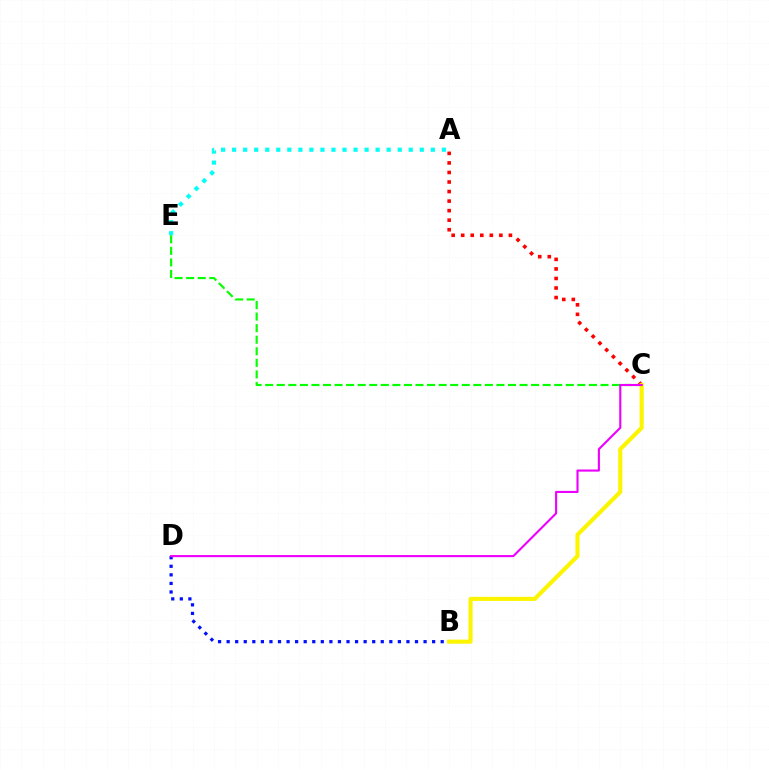{('A', 'C'): [{'color': '#ff0000', 'line_style': 'dotted', 'thickness': 2.59}], ('A', 'E'): [{'color': '#00fff6', 'line_style': 'dotted', 'thickness': 3.0}], ('B', 'D'): [{'color': '#0010ff', 'line_style': 'dotted', 'thickness': 2.33}], ('B', 'C'): [{'color': '#fcf500', 'line_style': 'solid', 'thickness': 2.95}], ('C', 'E'): [{'color': '#08ff00', 'line_style': 'dashed', 'thickness': 1.57}], ('C', 'D'): [{'color': '#ee00ff', 'line_style': 'solid', 'thickness': 1.52}]}